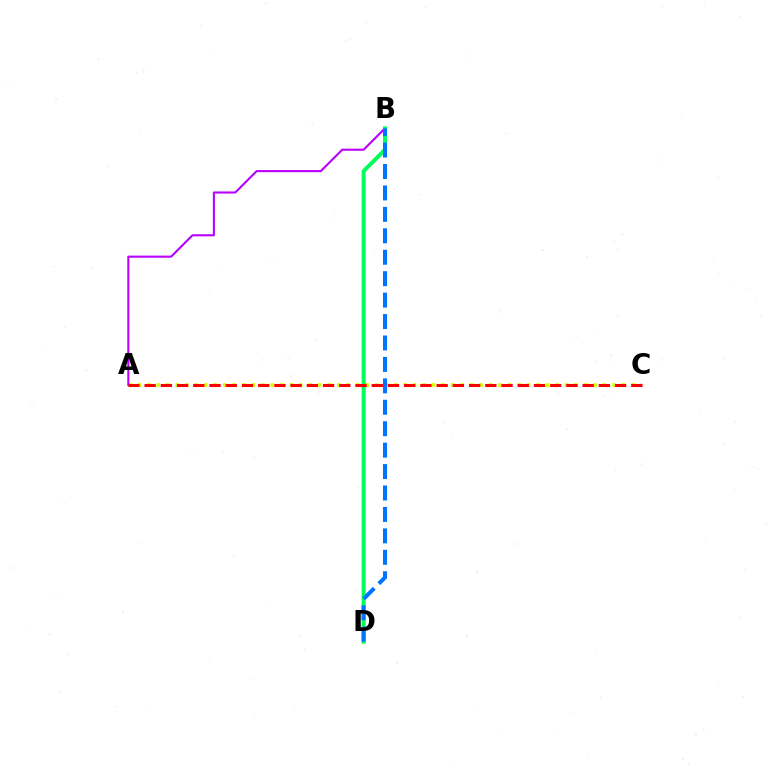{('A', 'C'): [{'color': '#d1ff00', 'line_style': 'dotted', 'thickness': 2.58}, {'color': '#ff0000', 'line_style': 'dashed', 'thickness': 2.2}], ('A', 'B'): [{'color': '#b900ff', 'line_style': 'solid', 'thickness': 1.52}], ('B', 'D'): [{'color': '#00ff5c', 'line_style': 'solid', 'thickness': 2.88}, {'color': '#0074ff', 'line_style': 'dashed', 'thickness': 2.91}]}